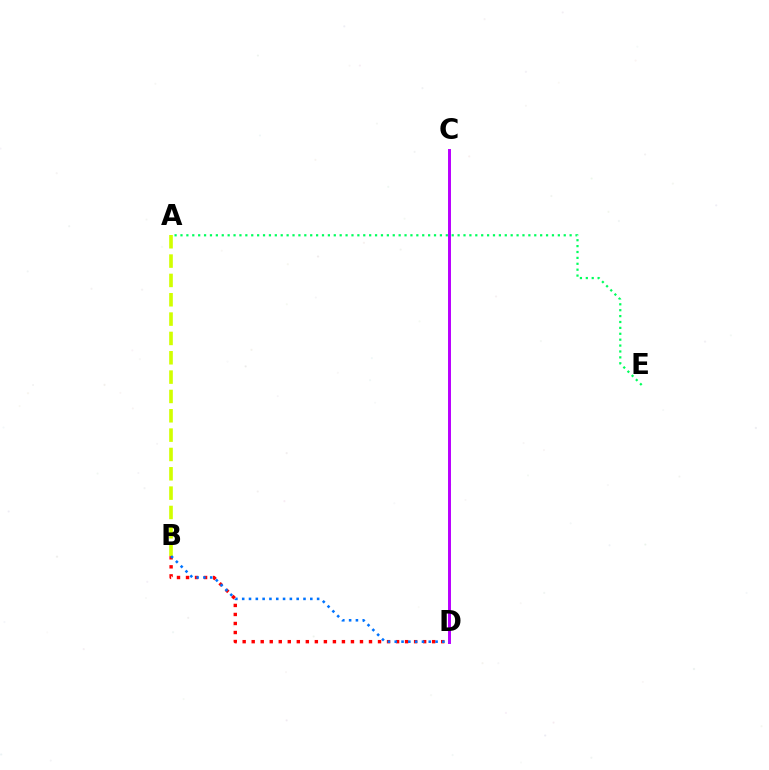{('B', 'D'): [{'color': '#ff0000', 'line_style': 'dotted', 'thickness': 2.45}, {'color': '#0074ff', 'line_style': 'dotted', 'thickness': 1.85}], ('A', 'B'): [{'color': '#d1ff00', 'line_style': 'dashed', 'thickness': 2.63}], ('C', 'D'): [{'color': '#b900ff', 'line_style': 'solid', 'thickness': 2.13}], ('A', 'E'): [{'color': '#00ff5c', 'line_style': 'dotted', 'thickness': 1.6}]}